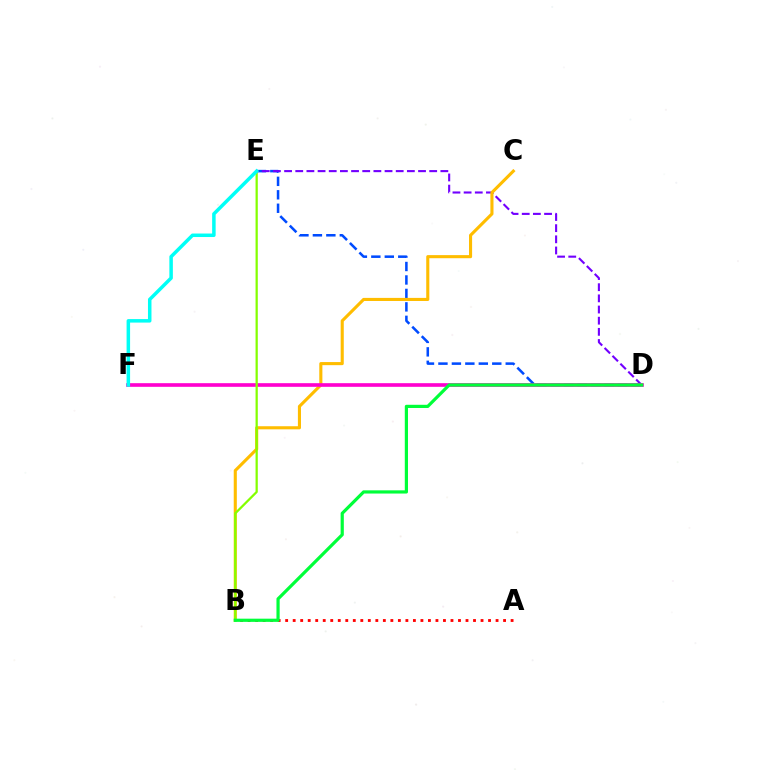{('D', 'E'): [{'color': '#004bff', 'line_style': 'dashed', 'thickness': 1.83}, {'color': '#7200ff', 'line_style': 'dashed', 'thickness': 1.52}], ('B', 'C'): [{'color': '#ffbd00', 'line_style': 'solid', 'thickness': 2.23}], ('A', 'B'): [{'color': '#ff0000', 'line_style': 'dotted', 'thickness': 2.04}], ('D', 'F'): [{'color': '#ff00cf', 'line_style': 'solid', 'thickness': 2.62}], ('B', 'E'): [{'color': '#84ff00', 'line_style': 'solid', 'thickness': 1.62}], ('B', 'D'): [{'color': '#00ff39', 'line_style': 'solid', 'thickness': 2.3}], ('E', 'F'): [{'color': '#00fff6', 'line_style': 'solid', 'thickness': 2.52}]}